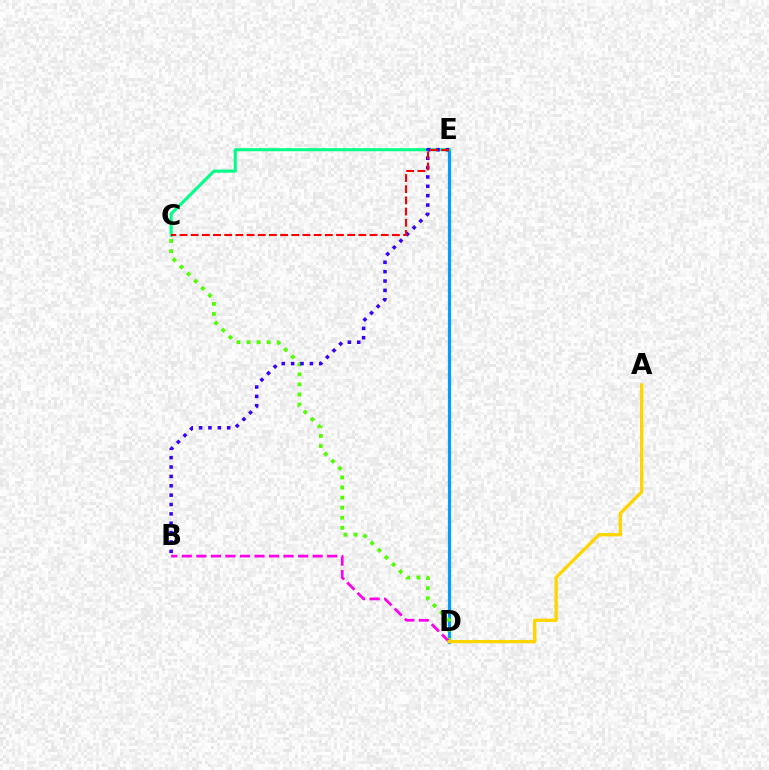{('D', 'E'): [{'color': '#009eff', 'line_style': 'solid', 'thickness': 2.3}], ('C', 'E'): [{'color': '#00ff86', 'line_style': 'solid', 'thickness': 2.21}, {'color': '#ff0000', 'line_style': 'dashed', 'thickness': 1.52}], ('C', 'D'): [{'color': '#4fff00', 'line_style': 'dotted', 'thickness': 2.74}], ('B', 'D'): [{'color': '#ff00ed', 'line_style': 'dashed', 'thickness': 1.97}], ('B', 'E'): [{'color': '#3700ff', 'line_style': 'dotted', 'thickness': 2.55}], ('A', 'D'): [{'color': '#ffd500', 'line_style': 'solid', 'thickness': 2.39}]}